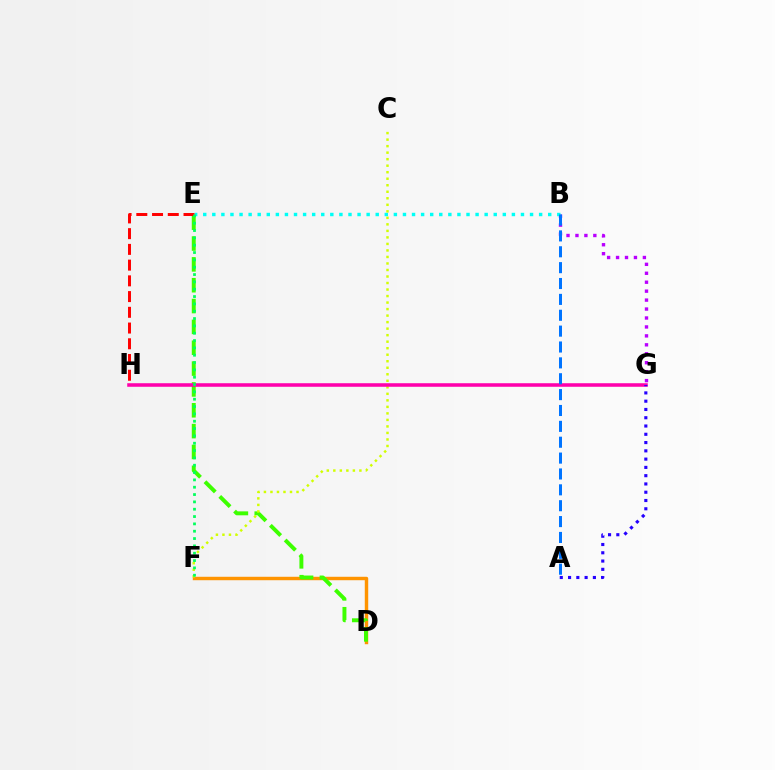{('D', 'F'): [{'color': '#ff9400', 'line_style': 'solid', 'thickness': 2.48}], ('D', 'E'): [{'color': '#3dff00', 'line_style': 'dashed', 'thickness': 2.83}], ('B', 'G'): [{'color': '#b900ff', 'line_style': 'dotted', 'thickness': 2.43}], ('B', 'E'): [{'color': '#00fff6', 'line_style': 'dotted', 'thickness': 2.47}], ('C', 'F'): [{'color': '#d1ff00', 'line_style': 'dotted', 'thickness': 1.77}], ('G', 'H'): [{'color': '#ff00ac', 'line_style': 'solid', 'thickness': 2.55}], ('A', 'G'): [{'color': '#2500ff', 'line_style': 'dotted', 'thickness': 2.25}], ('A', 'B'): [{'color': '#0074ff', 'line_style': 'dashed', 'thickness': 2.16}], ('E', 'H'): [{'color': '#ff0000', 'line_style': 'dashed', 'thickness': 2.14}], ('E', 'F'): [{'color': '#00ff5c', 'line_style': 'dotted', 'thickness': 1.99}]}